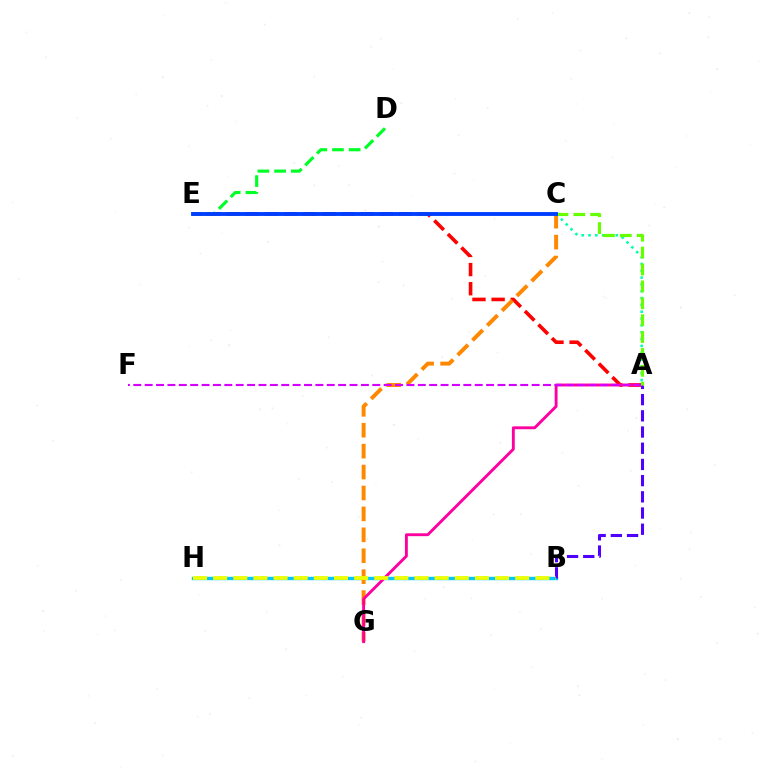{('B', 'H'): [{'color': '#00c7ff', 'line_style': 'solid', 'thickness': 2.44}, {'color': '#eeff00', 'line_style': 'dashed', 'thickness': 2.74}], ('A', 'E'): [{'color': '#ff0000', 'line_style': 'dashed', 'thickness': 2.6}], ('C', 'G'): [{'color': '#ff8800', 'line_style': 'dashed', 'thickness': 2.84}], ('A', 'G'): [{'color': '#ff00a0', 'line_style': 'solid', 'thickness': 2.07}], ('A', 'C'): [{'color': '#00ffaf', 'line_style': 'dotted', 'thickness': 1.86}, {'color': '#66ff00', 'line_style': 'dashed', 'thickness': 2.29}], ('A', 'B'): [{'color': '#4f00ff', 'line_style': 'dashed', 'thickness': 2.2}], ('D', 'E'): [{'color': '#00ff27', 'line_style': 'dashed', 'thickness': 2.27}], ('A', 'F'): [{'color': '#d600ff', 'line_style': 'dashed', 'thickness': 1.55}], ('C', 'E'): [{'color': '#003fff', 'line_style': 'solid', 'thickness': 2.79}]}